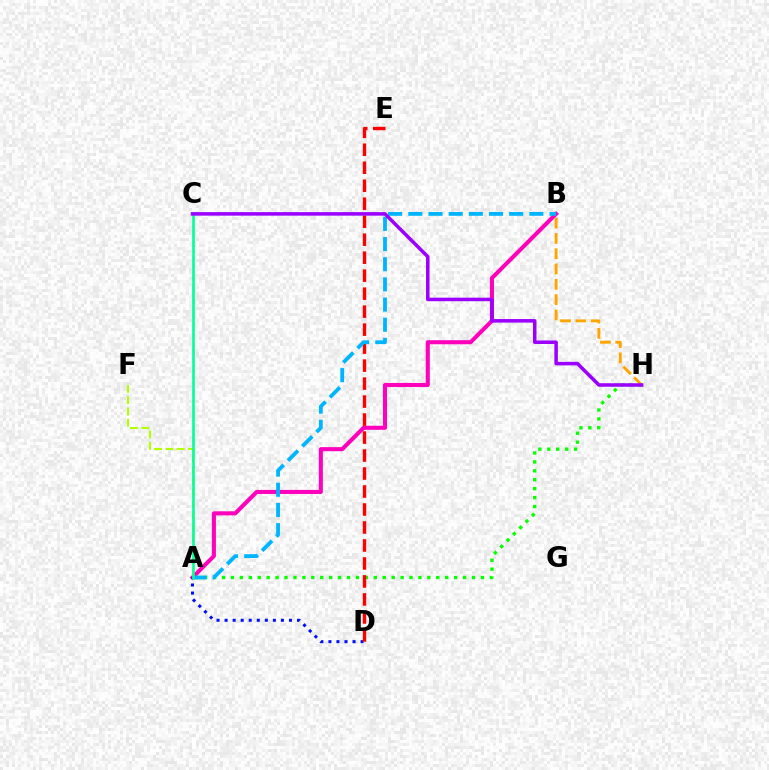{('A', 'B'): [{'color': '#ff00bd', 'line_style': 'solid', 'thickness': 2.92}, {'color': '#00b5ff', 'line_style': 'dashed', 'thickness': 2.74}], ('A', 'D'): [{'color': '#0010ff', 'line_style': 'dotted', 'thickness': 2.19}], ('A', 'H'): [{'color': '#08ff00', 'line_style': 'dotted', 'thickness': 2.43}], ('D', 'E'): [{'color': '#ff0000', 'line_style': 'dashed', 'thickness': 2.44}], ('A', 'F'): [{'color': '#b3ff00', 'line_style': 'dashed', 'thickness': 1.53}], ('B', 'H'): [{'color': '#ffa500', 'line_style': 'dashed', 'thickness': 2.08}], ('A', 'C'): [{'color': '#00ff9d', 'line_style': 'solid', 'thickness': 1.89}], ('C', 'H'): [{'color': '#9b00ff', 'line_style': 'solid', 'thickness': 2.54}]}